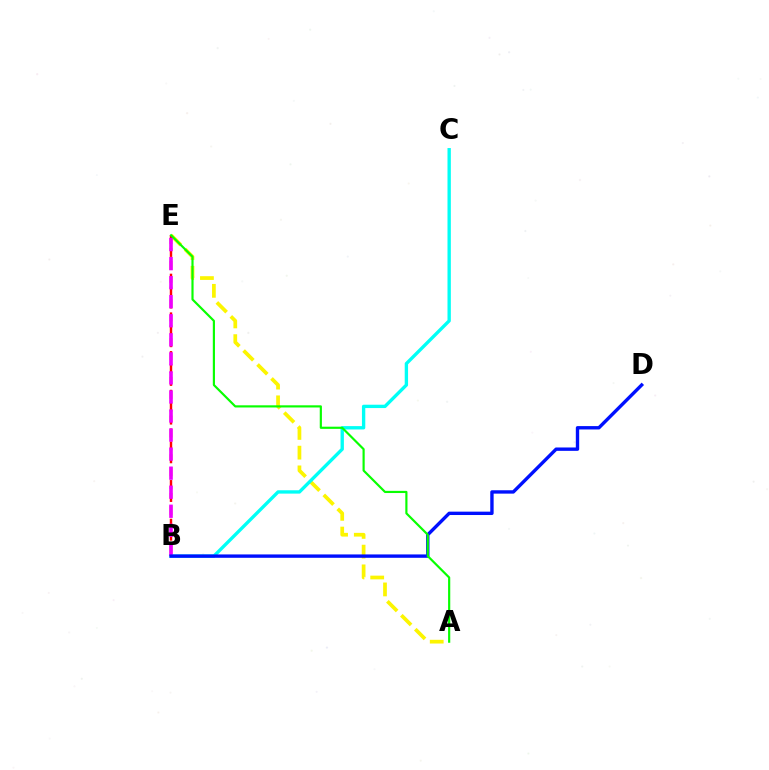{('A', 'E'): [{'color': '#fcf500', 'line_style': 'dashed', 'thickness': 2.68}, {'color': '#08ff00', 'line_style': 'solid', 'thickness': 1.56}], ('B', 'E'): [{'color': '#ff0000', 'line_style': 'dashed', 'thickness': 1.75}, {'color': '#ee00ff', 'line_style': 'dashed', 'thickness': 2.59}], ('B', 'C'): [{'color': '#00fff6', 'line_style': 'solid', 'thickness': 2.41}], ('B', 'D'): [{'color': '#0010ff', 'line_style': 'solid', 'thickness': 2.43}]}